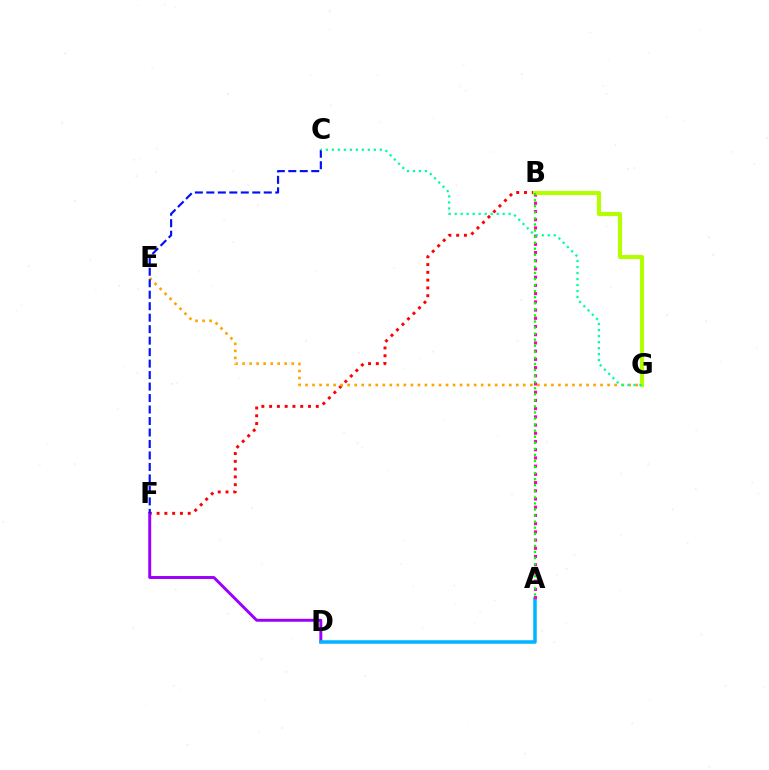{('B', 'F'): [{'color': '#ff0000', 'line_style': 'dotted', 'thickness': 2.11}], ('E', 'G'): [{'color': '#ffa500', 'line_style': 'dotted', 'thickness': 1.91}], ('D', 'F'): [{'color': '#9b00ff', 'line_style': 'solid', 'thickness': 2.11}], ('C', 'F'): [{'color': '#0010ff', 'line_style': 'dashed', 'thickness': 1.56}], ('A', 'D'): [{'color': '#00b5ff', 'line_style': 'solid', 'thickness': 2.53}], ('A', 'B'): [{'color': '#ff00bd', 'line_style': 'dotted', 'thickness': 2.23}, {'color': '#08ff00', 'line_style': 'dotted', 'thickness': 1.65}], ('B', 'G'): [{'color': '#b3ff00', 'line_style': 'solid', 'thickness': 2.95}], ('C', 'G'): [{'color': '#00ff9d', 'line_style': 'dotted', 'thickness': 1.63}]}